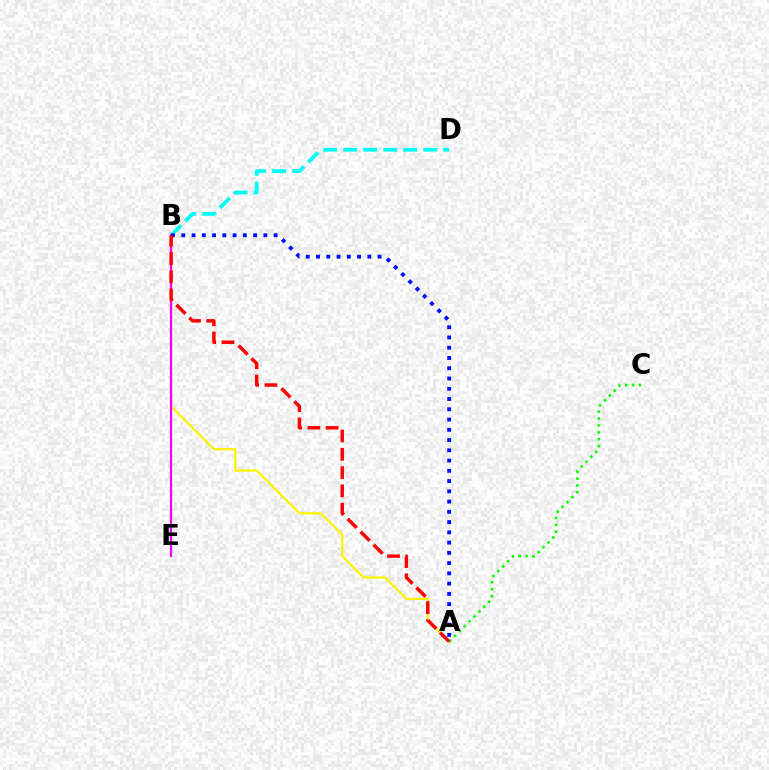{('A', 'B'): [{'color': '#fcf500', 'line_style': 'solid', 'thickness': 1.63}, {'color': '#0010ff', 'line_style': 'dotted', 'thickness': 2.79}, {'color': '#ff0000', 'line_style': 'dashed', 'thickness': 2.49}], ('B', 'D'): [{'color': '#00fff6', 'line_style': 'dashed', 'thickness': 2.72}], ('A', 'C'): [{'color': '#08ff00', 'line_style': 'dotted', 'thickness': 1.87}], ('B', 'E'): [{'color': '#ee00ff', 'line_style': 'solid', 'thickness': 1.61}]}